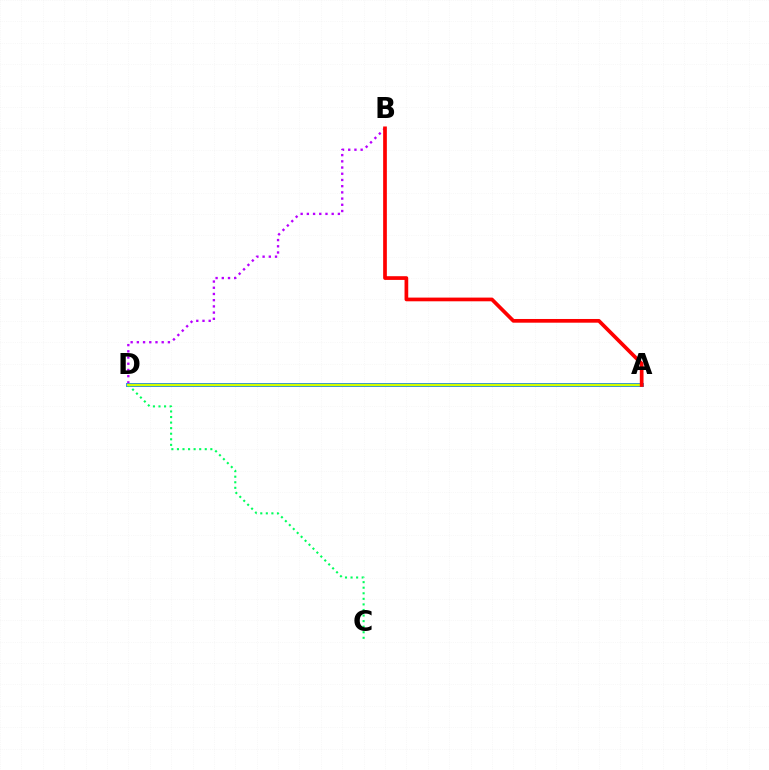{('B', 'D'): [{'color': '#b900ff', 'line_style': 'dotted', 'thickness': 1.69}], ('A', 'D'): [{'color': '#0074ff', 'line_style': 'solid', 'thickness': 2.74}, {'color': '#d1ff00', 'line_style': 'solid', 'thickness': 1.76}], ('C', 'D'): [{'color': '#00ff5c', 'line_style': 'dotted', 'thickness': 1.51}], ('A', 'B'): [{'color': '#ff0000', 'line_style': 'solid', 'thickness': 2.67}]}